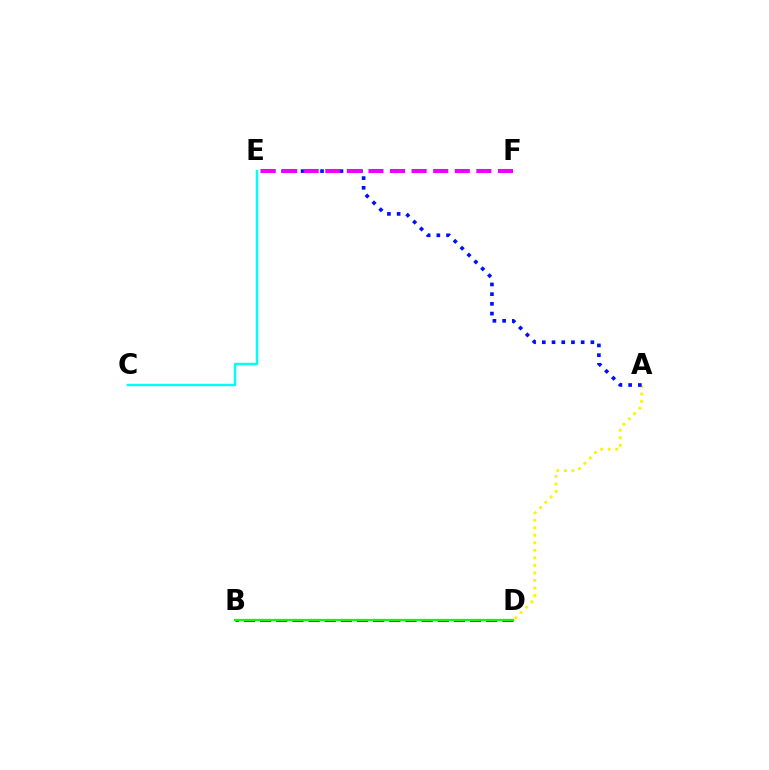{('B', 'D'): [{'color': '#ff0000', 'line_style': 'dashed', 'thickness': 2.19}, {'color': '#08ff00', 'line_style': 'solid', 'thickness': 1.6}], ('A', 'D'): [{'color': '#fcf500', 'line_style': 'dotted', 'thickness': 2.04}], ('A', 'E'): [{'color': '#0010ff', 'line_style': 'dotted', 'thickness': 2.64}], ('C', 'E'): [{'color': '#00fff6', 'line_style': 'solid', 'thickness': 1.77}], ('E', 'F'): [{'color': '#ee00ff', 'line_style': 'dashed', 'thickness': 2.93}]}